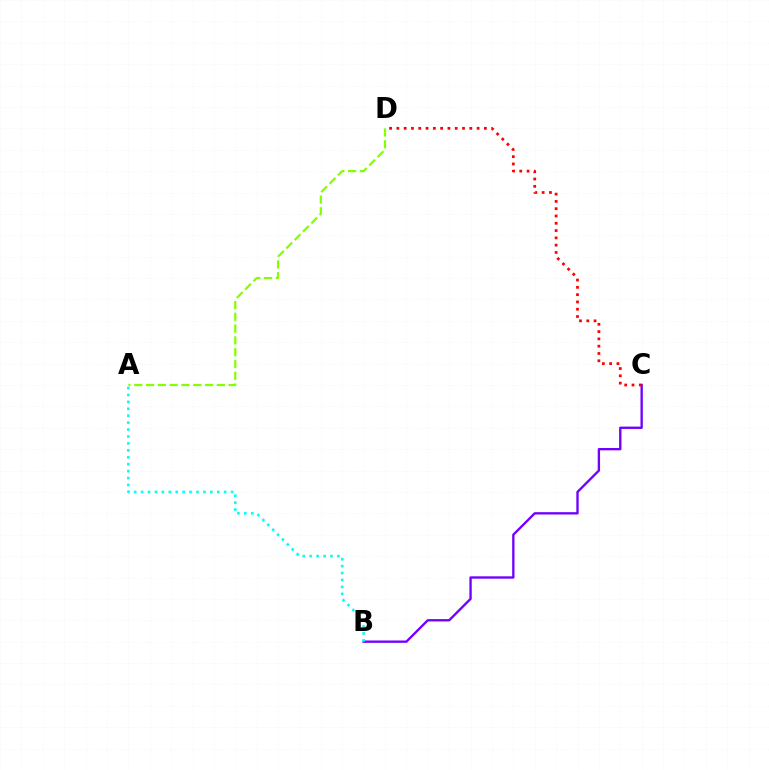{('B', 'C'): [{'color': '#7200ff', 'line_style': 'solid', 'thickness': 1.69}], ('A', 'B'): [{'color': '#00fff6', 'line_style': 'dotted', 'thickness': 1.88}], ('C', 'D'): [{'color': '#ff0000', 'line_style': 'dotted', 'thickness': 1.98}], ('A', 'D'): [{'color': '#84ff00', 'line_style': 'dashed', 'thickness': 1.6}]}